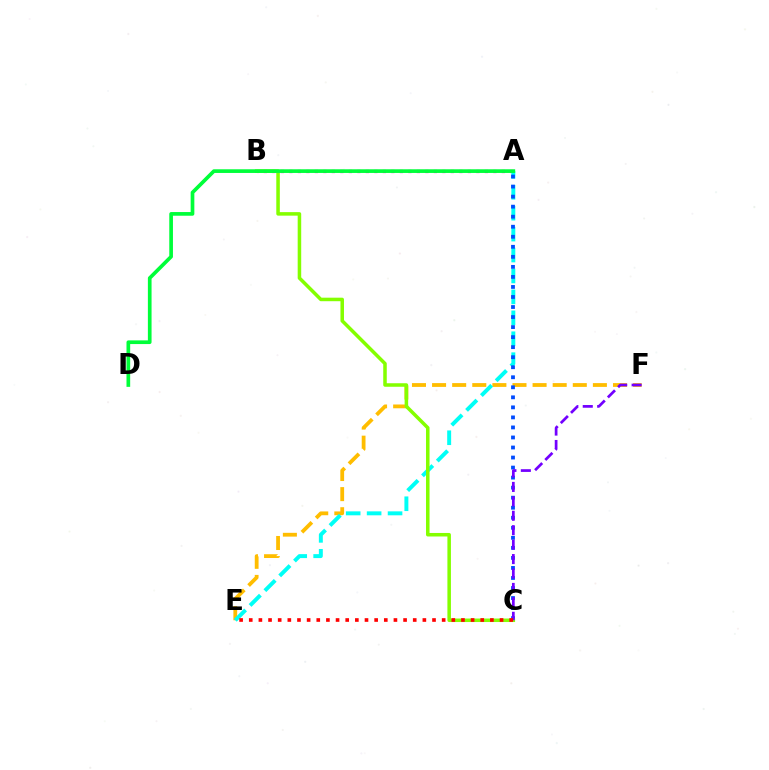{('E', 'F'): [{'color': '#ffbd00', 'line_style': 'dashed', 'thickness': 2.73}], ('A', 'B'): [{'color': '#ff00cf', 'line_style': 'dotted', 'thickness': 2.31}], ('A', 'E'): [{'color': '#00fff6', 'line_style': 'dashed', 'thickness': 2.84}], ('A', 'C'): [{'color': '#004bff', 'line_style': 'dotted', 'thickness': 2.73}], ('B', 'C'): [{'color': '#84ff00', 'line_style': 'solid', 'thickness': 2.54}], ('C', 'F'): [{'color': '#7200ff', 'line_style': 'dashed', 'thickness': 1.96}], ('C', 'E'): [{'color': '#ff0000', 'line_style': 'dotted', 'thickness': 2.62}], ('A', 'D'): [{'color': '#00ff39', 'line_style': 'solid', 'thickness': 2.65}]}